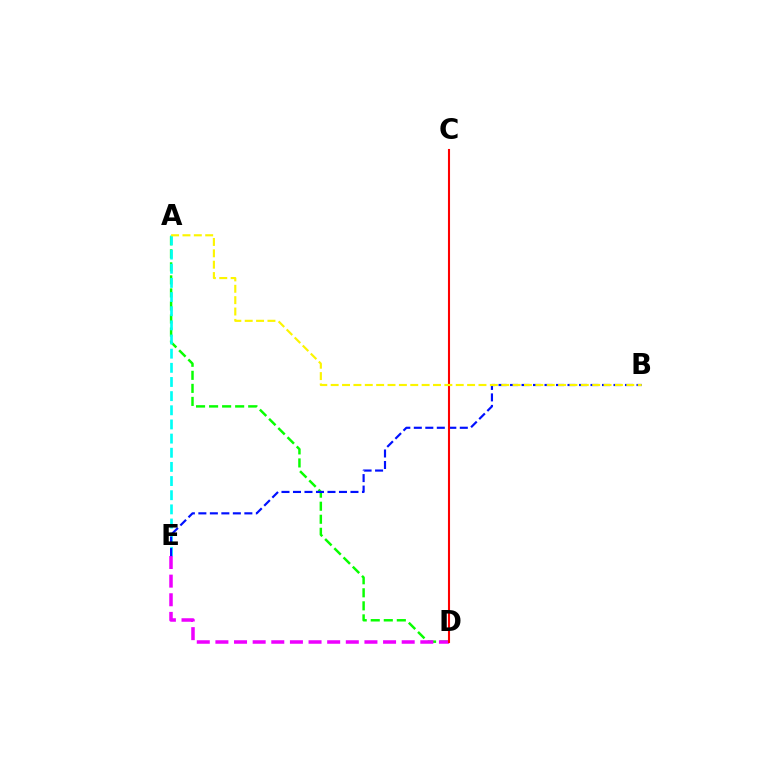{('A', 'D'): [{'color': '#08ff00', 'line_style': 'dashed', 'thickness': 1.77}], ('A', 'E'): [{'color': '#00fff6', 'line_style': 'dashed', 'thickness': 1.92}], ('D', 'E'): [{'color': '#ee00ff', 'line_style': 'dashed', 'thickness': 2.53}], ('B', 'E'): [{'color': '#0010ff', 'line_style': 'dashed', 'thickness': 1.56}], ('C', 'D'): [{'color': '#ff0000', 'line_style': 'solid', 'thickness': 1.51}], ('A', 'B'): [{'color': '#fcf500', 'line_style': 'dashed', 'thickness': 1.54}]}